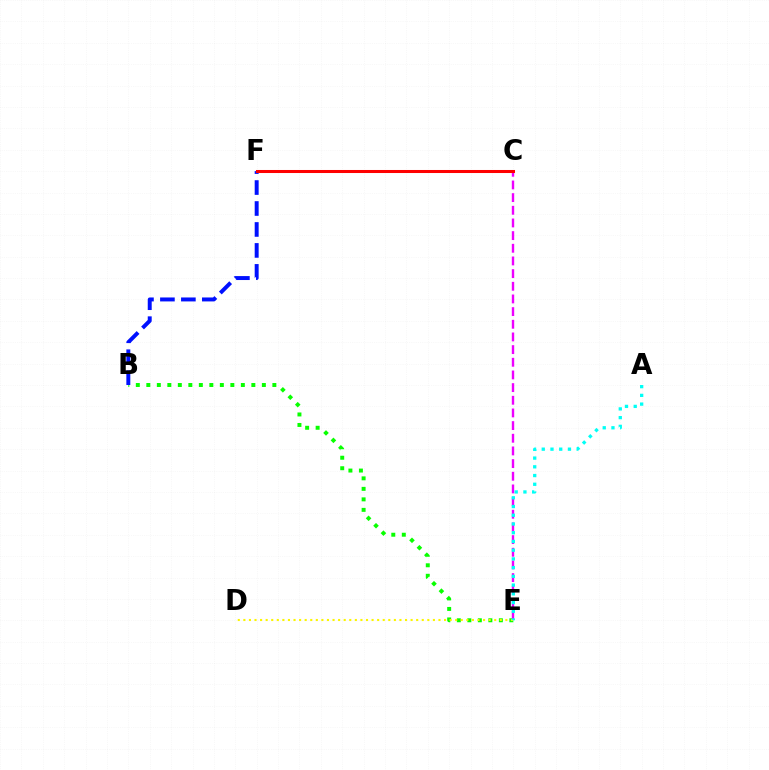{('B', 'E'): [{'color': '#08ff00', 'line_style': 'dotted', 'thickness': 2.85}], ('B', 'F'): [{'color': '#0010ff', 'line_style': 'dashed', 'thickness': 2.85}], ('C', 'E'): [{'color': '#ee00ff', 'line_style': 'dashed', 'thickness': 1.72}], ('D', 'E'): [{'color': '#fcf500', 'line_style': 'dotted', 'thickness': 1.51}], ('A', 'E'): [{'color': '#00fff6', 'line_style': 'dotted', 'thickness': 2.37}], ('C', 'F'): [{'color': '#ff0000', 'line_style': 'solid', 'thickness': 2.19}]}